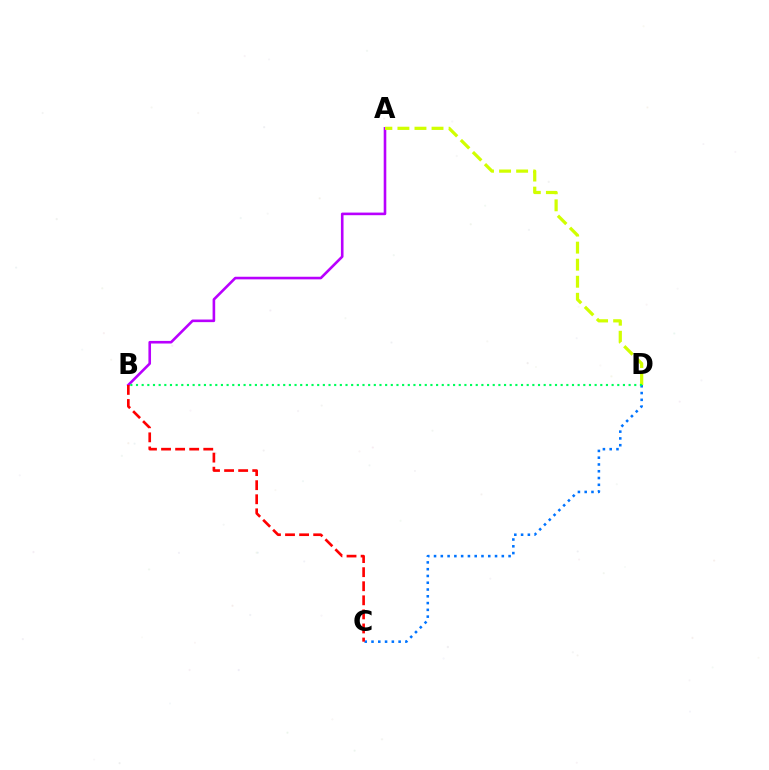{('A', 'B'): [{'color': '#b900ff', 'line_style': 'solid', 'thickness': 1.88}], ('C', 'D'): [{'color': '#0074ff', 'line_style': 'dotted', 'thickness': 1.84}], ('A', 'D'): [{'color': '#d1ff00', 'line_style': 'dashed', 'thickness': 2.32}], ('B', 'C'): [{'color': '#ff0000', 'line_style': 'dashed', 'thickness': 1.91}], ('B', 'D'): [{'color': '#00ff5c', 'line_style': 'dotted', 'thickness': 1.54}]}